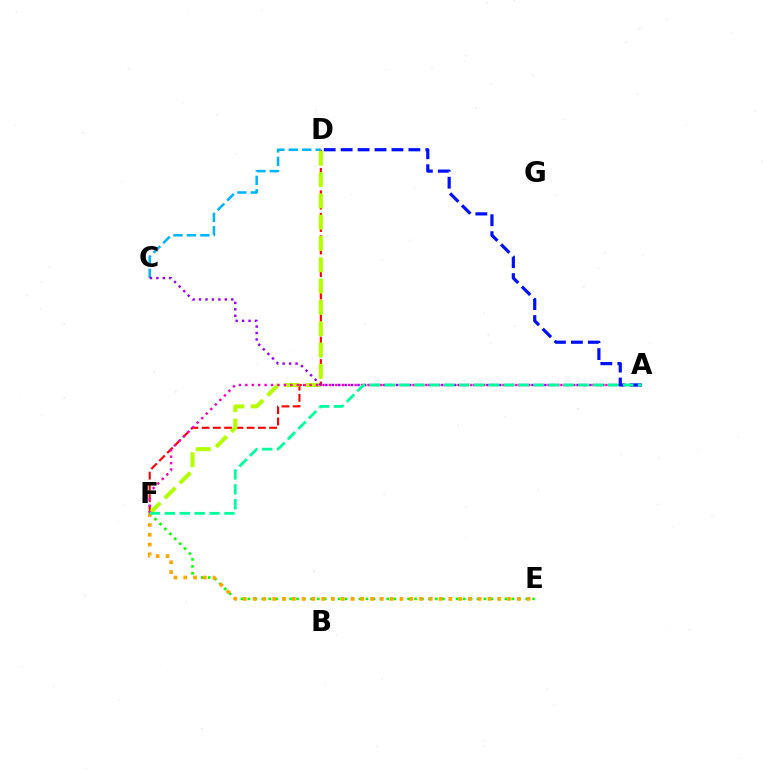{('D', 'F'): [{'color': '#ff0000', 'line_style': 'dashed', 'thickness': 1.53}, {'color': '#b3ff00', 'line_style': 'dashed', 'thickness': 2.89}], ('E', 'F'): [{'color': '#08ff00', 'line_style': 'dotted', 'thickness': 1.89}, {'color': '#ffa500', 'line_style': 'dotted', 'thickness': 2.66}], ('C', 'D'): [{'color': '#00b5ff', 'line_style': 'dashed', 'thickness': 1.83}], ('A', 'C'): [{'color': '#9b00ff', 'line_style': 'dotted', 'thickness': 1.75}], ('A', 'F'): [{'color': '#ff00bd', 'line_style': 'dotted', 'thickness': 1.75}, {'color': '#00ff9d', 'line_style': 'dashed', 'thickness': 2.02}], ('A', 'D'): [{'color': '#0010ff', 'line_style': 'dashed', 'thickness': 2.3}]}